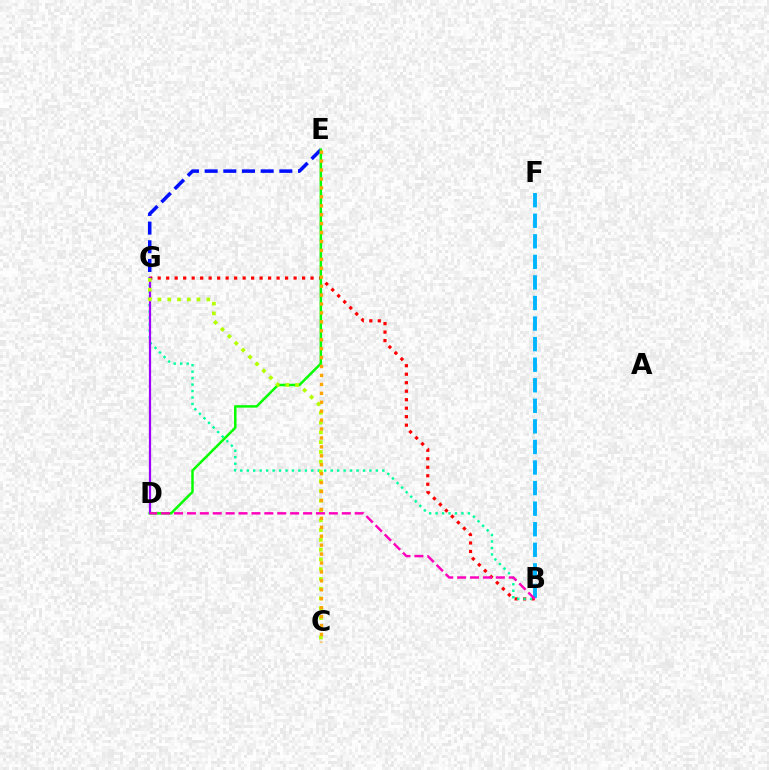{('B', 'G'): [{'color': '#ff0000', 'line_style': 'dotted', 'thickness': 2.31}, {'color': '#00ff9d', 'line_style': 'dotted', 'thickness': 1.75}], ('E', 'G'): [{'color': '#0010ff', 'line_style': 'dashed', 'thickness': 2.54}], ('B', 'F'): [{'color': '#00b5ff', 'line_style': 'dashed', 'thickness': 2.79}], ('D', 'E'): [{'color': '#08ff00', 'line_style': 'solid', 'thickness': 1.8}], ('D', 'G'): [{'color': '#9b00ff', 'line_style': 'solid', 'thickness': 1.61}], ('C', 'G'): [{'color': '#b3ff00', 'line_style': 'dotted', 'thickness': 2.65}], ('B', 'D'): [{'color': '#ff00bd', 'line_style': 'dashed', 'thickness': 1.75}], ('C', 'E'): [{'color': '#ffa500', 'line_style': 'dotted', 'thickness': 2.43}]}